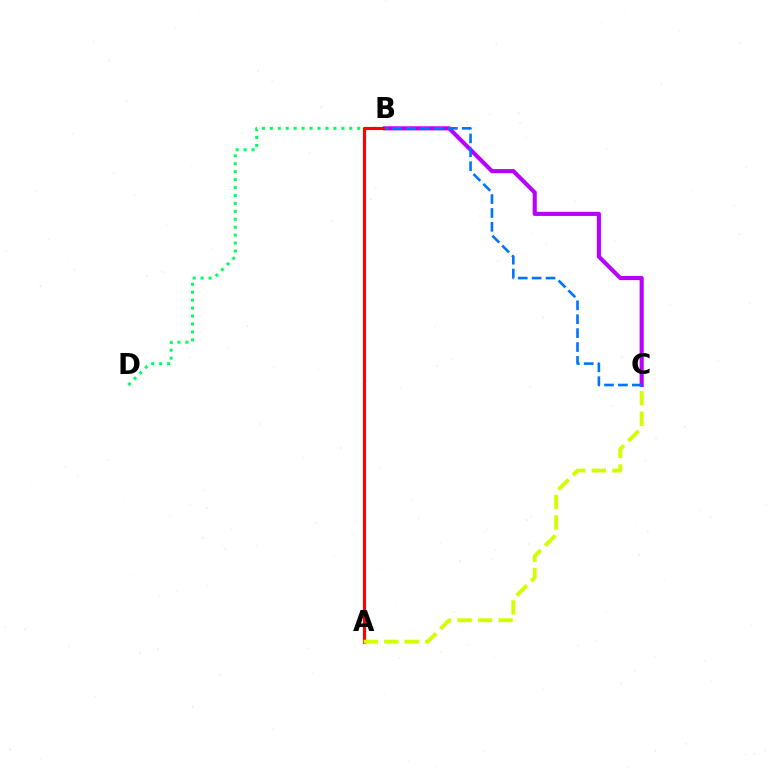{('B', 'C'): [{'color': '#b900ff', 'line_style': 'solid', 'thickness': 2.95}, {'color': '#0074ff', 'line_style': 'dashed', 'thickness': 1.89}], ('B', 'D'): [{'color': '#00ff5c', 'line_style': 'dotted', 'thickness': 2.16}], ('A', 'B'): [{'color': '#ff0000', 'line_style': 'solid', 'thickness': 2.27}], ('A', 'C'): [{'color': '#d1ff00', 'line_style': 'dashed', 'thickness': 2.79}]}